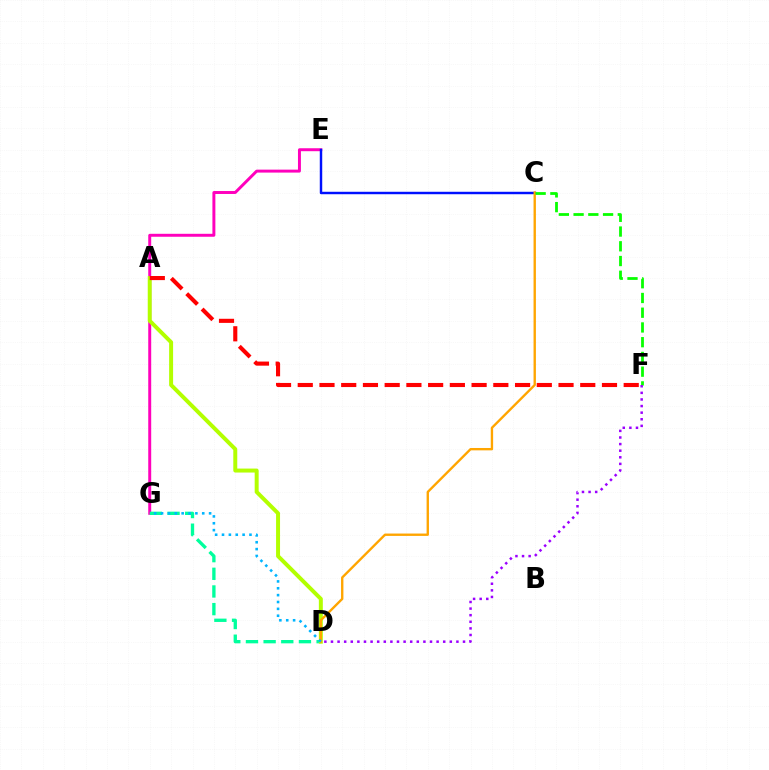{('E', 'G'): [{'color': '#ff00bd', 'line_style': 'solid', 'thickness': 2.13}], ('C', 'E'): [{'color': '#0010ff', 'line_style': 'solid', 'thickness': 1.76}], ('D', 'G'): [{'color': '#00ff9d', 'line_style': 'dashed', 'thickness': 2.4}, {'color': '#00b5ff', 'line_style': 'dotted', 'thickness': 1.86}], ('A', 'D'): [{'color': '#b3ff00', 'line_style': 'solid', 'thickness': 2.86}], ('C', 'D'): [{'color': '#ffa500', 'line_style': 'solid', 'thickness': 1.71}], ('C', 'F'): [{'color': '#08ff00', 'line_style': 'dashed', 'thickness': 2.0}], ('A', 'F'): [{'color': '#ff0000', 'line_style': 'dashed', 'thickness': 2.95}], ('D', 'F'): [{'color': '#9b00ff', 'line_style': 'dotted', 'thickness': 1.79}]}